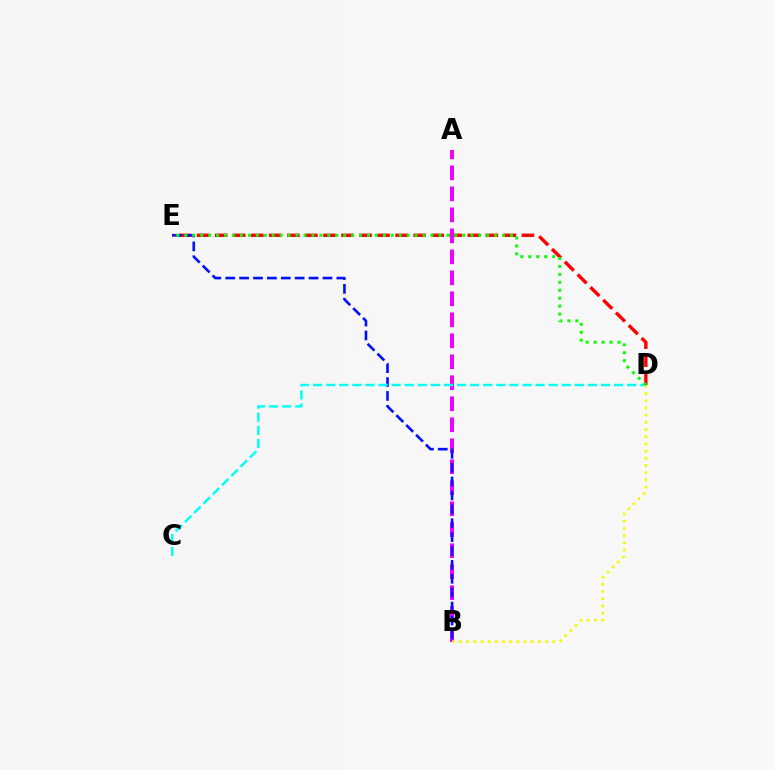{('D', 'E'): [{'color': '#ff0000', 'line_style': 'dashed', 'thickness': 2.45}, {'color': '#08ff00', 'line_style': 'dotted', 'thickness': 2.16}], ('A', 'B'): [{'color': '#ee00ff', 'line_style': 'dashed', 'thickness': 2.85}], ('B', 'D'): [{'color': '#fcf500', 'line_style': 'dotted', 'thickness': 1.96}], ('B', 'E'): [{'color': '#0010ff', 'line_style': 'dashed', 'thickness': 1.89}], ('C', 'D'): [{'color': '#00fff6', 'line_style': 'dashed', 'thickness': 1.78}]}